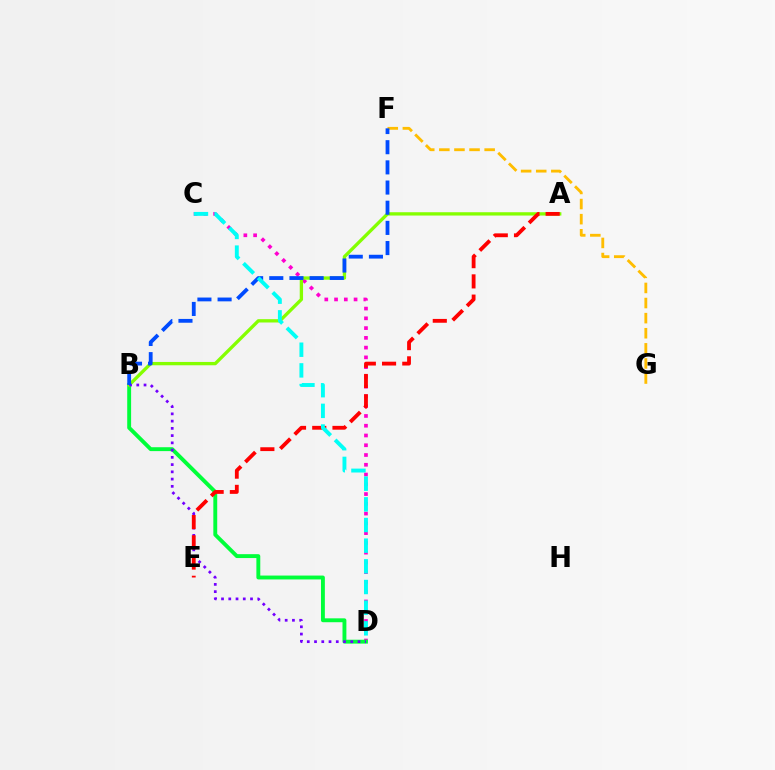{('C', 'D'): [{'color': '#ff00cf', 'line_style': 'dotted', 'thickness': 2.65}, {'color': '#00fff6', 'line_style': 'dashed', 'thickness': 2.81}], ('B', 'D'): [{'color': '#00ff39', 'line_style': 'solid', 'thickness': 2.8}, {'color': '#7200ff', 'line_style': 'dotted', 'thickness': 1.97}], ('A', 'B'): [{'color': '#84ff00', 'line_style': 'solid', 'thickness': 2.39}], ('F', 'G'): [{'color': '#ffbd00', 'line_style': 'dashed', 'thickness': 2.05}], ('A', 'E'): [{'color': '#ff0000', 'line_style': 'dashed', 'thickness': 2.75}], ('B', 'F'): [{'color': '#004bff', 'line_style': 'dashed', 'thickness': 2.74}]}